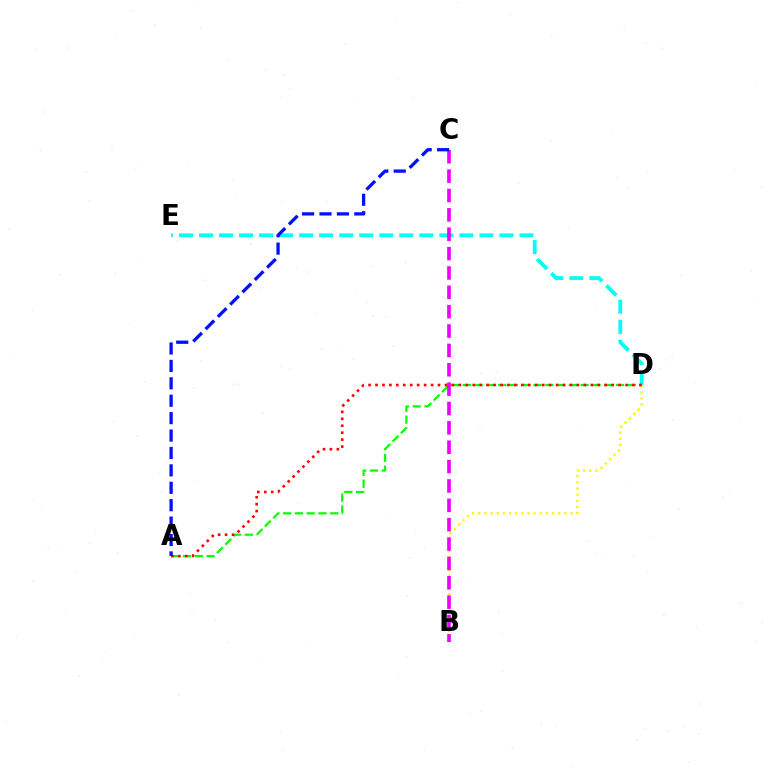{('B', 'D'): [{'color': '#fcf500', 'line_style': 'dotted', 'thickness': 1.67}], ('D', 'E'): [{'color': '#00fff6', 'line_style': 'dashed', 'thickness': 2.72}], ('A', 'D'): [{'color': '#08ff00', 'line_style': 'dashed', 'thickness': 1.6}, {'color': '#ff0000', 'line_style': 'dotted', 'thickness': 1.89}], ('B', 'C'): [{'color': '#ee00ff', 'line_style': 'dashed', 'thickness': 2.63}], ('A', 'C'): [{'color': '#0010ff', 'line_style': 'dashed', 'thickness': 2.37}]}